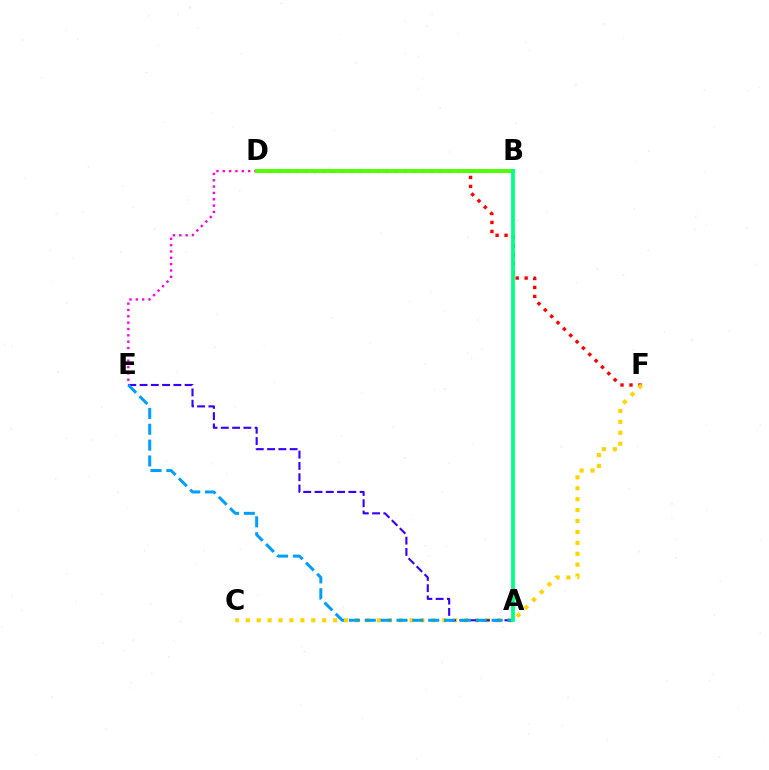{('D', 'F'): [{'color': '#ff0000', 'line_style': 'dotted', 'thickness': 2.44}], ('C', 'F'): [{'color': '#ffd500', 'line_style': 'dotted', 'thickness': 2.97}], ('A', 'E'): [{'color': '#3700ff', 'line_style': 'dashed', 'thickness': 1.53}, {'color': '#009eff', 'line_style': 'dashed', 'thickness': 2.15}], ('D', 'E'): [{'color': '#ff00ed', 'line_style': 'dotted', 'thickness': 1.72}], ('B', 'D'): [{'color': '#4fff00', 'line_style': 'solid', 'thickness': 2.82}], ('A', 'B'): [{'color': '#00ff86', 'line_style': 'solid', 'thickness': 2.71}]}